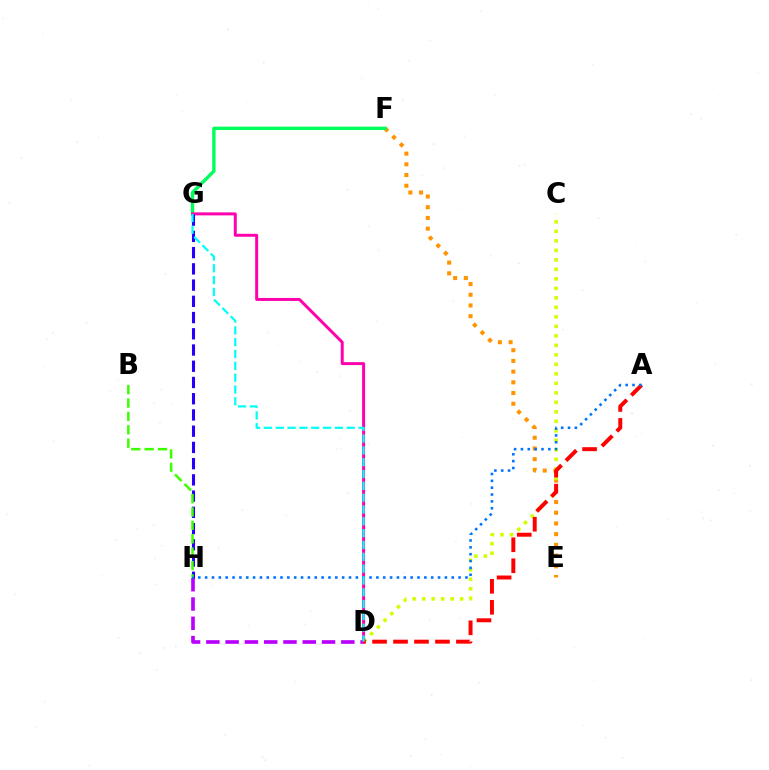{('E', 'F'): [{'color': '#ff9400', 'line_style': 'dotted', 'thickness': 2.91}], ('D', 'H'): [{'color': '#b900ff', 'line_style': 'dashed', 'thickness': 2.62}], ('F', 'G'): [{'color': '#00ff5c', 'line_style': 'solid', 'thickness': 2.42}], ('C', 'D'): [{'color': '#d1ff00', 'line_style': 'dotted', 'thickness': 2.58}], ('D', 'G'): [{'color': '#ff00ac', 'line_style': 'solid', 'thickness': 2.14}, {'color': '#00fff6', 'line_style': 'dashed', 'thickness': 1.61}], ('G', 'H'): [{'color': '#2500ff', 'line_style': 'dashed', 'thickness': 2.21}], ('B', 'H'): [{'color': '#3dff00', 'line_style': 'dashed', 'thickness': 1.82}], ('A', 'D'): [{'color': '#ff0000', 'line_style': 'dashed', 'thickness': 2.85}], ('A', 'H'): [{'color': '#0074ff', 'line_style': 'dotted', 'thickness': 1.86}]}